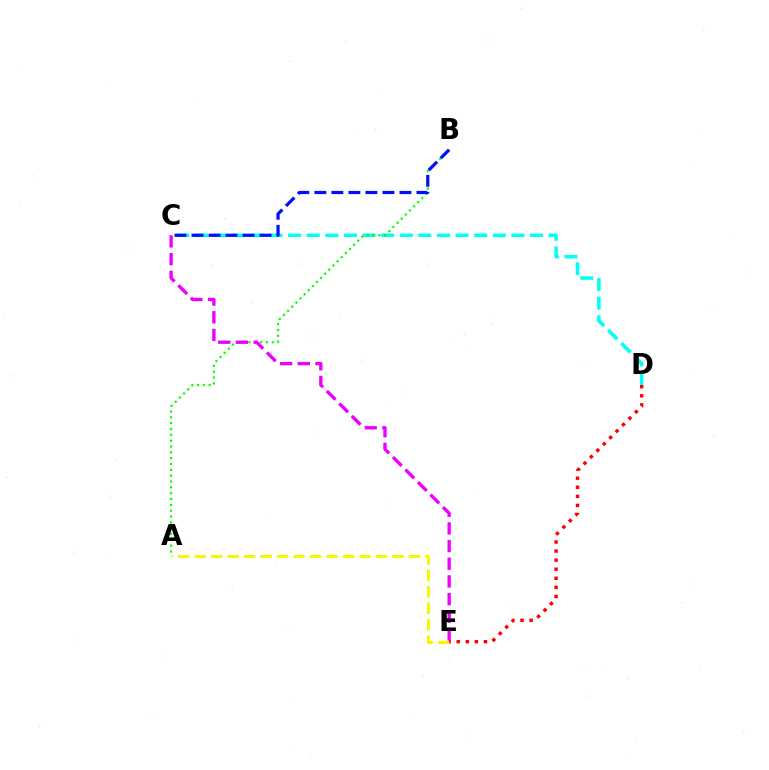{('C', 'D'): [{'color': '#00fff6', 'line_style': 'dashed', 'thickness': 2.53}], ('A', 'E'): [{'color': '#fcf500', 'line_style': 'dashed', 'thickness': 2.24}], ('A', 'B'): [{'color': '#08ff00', 'line_style': 'dotted', 'thickness': 1.59}], ('C', 'E'): [{'color': '#ee00ff', 'line_style': 'dashed', 'thickness': 2.4}], ('B', 'C'): [{'color': '#0010ff', 'line_style': 'dashed', 'thickness': 2.31}], ('D', 'E'): [{'color': '#ff0000', 'line_style': 'dotted', 'thickness': 2.47}]}